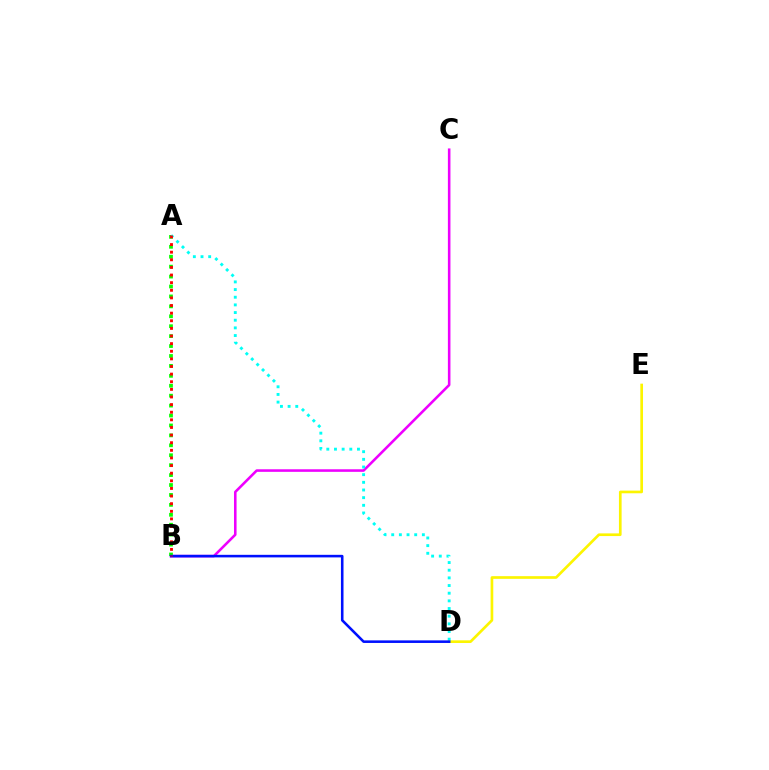{('B', 'C'): [{'color': '#ee00ff', 'line_style': 'solid', 'thickness': 1.85}], ('D', 'E'): [{'color': '#fcf500', 'line_style': 'solid', 'thickness': 1.92}], ('A', 'B'): [{'color': '#08ff00', 'line_style': 'dotted', 'thickness': 2.7}, {'color': '#ff0000', 'line_style': 'dotted', 'thickness': 2.07}], ('A', 'D'): [{'color': '#00fff6', 'line_style': 'dotted', 'thickness': 2.08}], ('B', 'D'): [{'color': '#0010ff', 'line_style': 'solid', 'thickness': 1.85}]}